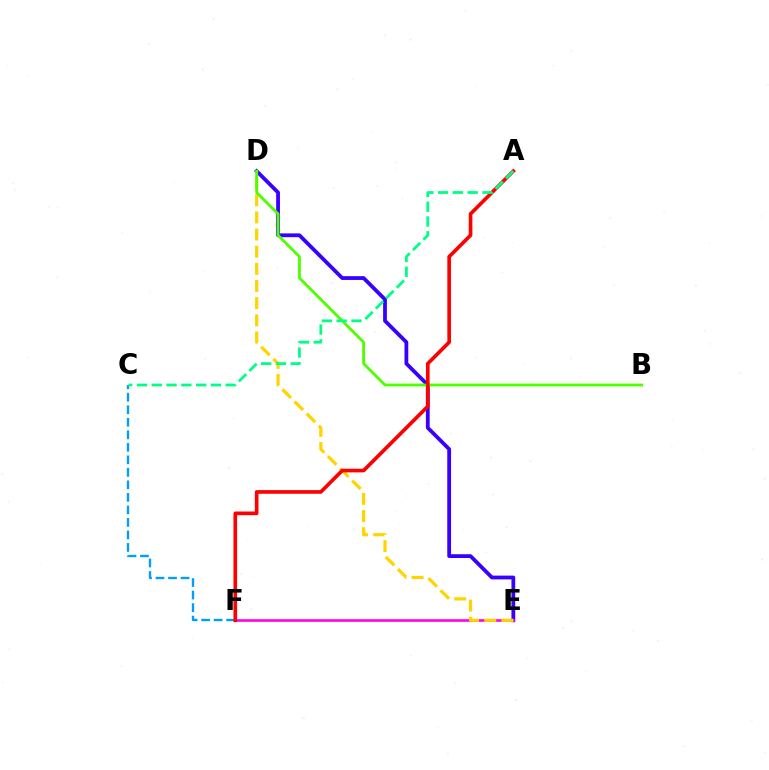{('D', 'E'): [{'color': '#3700ff', 'line_style': 'solid', 'thickness': 2.73}, {'color': '#ffd500', 'line_style': 'dashed', 'thickness': 2.33}], ('E', 'F'): [{'color': '#ff00ed', 'line_style': 'solid', 'thickness': 1.88}], ('B', 'D'): [{'color': '#4fff00', 'line_style': 'solid', 'thickness': 2.04}], ('C', 'F'): [{'color': '#009eff', 'line_style': 'dashed', 'thickness': 1.7}], ('A', 'F'): [{'color': '#ff0000', 'line_style': 'solid', 'thickness': 2.63}], ('A', 'C'): [{'color': '#00ff86', 'line_style': 'dashed', 'thickness': 2.01}]}